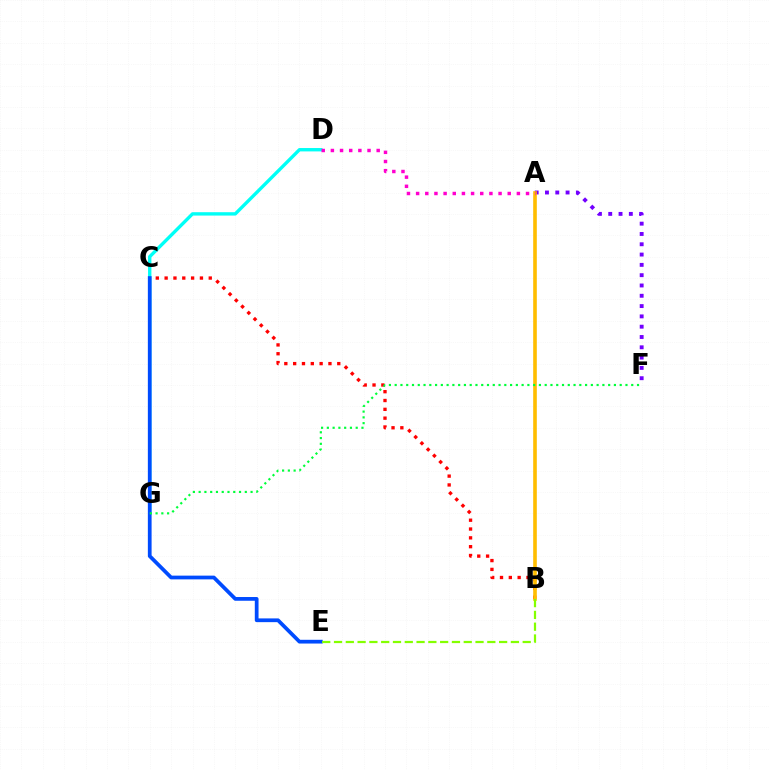{('A', 'F'): [{'color': '#7200ff', 'line_style': 'dotted', 'thickness': 2.8}], ('B', 'C'): [{'color': '#ff0000', 'line_style': 'dotted', 'thickness': 2.4}], ('D', 'G'): [{'color': '#00fff6', 'line_style': 'solid', 'thickness': 2.43}], ('A', 'B'): [{'color': '#ffbd00', 'line_style': 'solid', 'thickness': 2.61}], ('C', 'E'): [{'color': '#004bff', 'line_style': 'solid', 'thickness': 2.69}], ('F', 'G'): [{'color': '#00ff39', 'line_style': 'dotted', 'thickness': 1.57}], ('A', 'D'): [{'color': '#ff00cf', 'line_style': 'dotted', 'thickness': 2.49}], ('B', 'E'): [{'color': '#84ff00', 'line_style': 'dashed', 'thickness': 1.6}]}